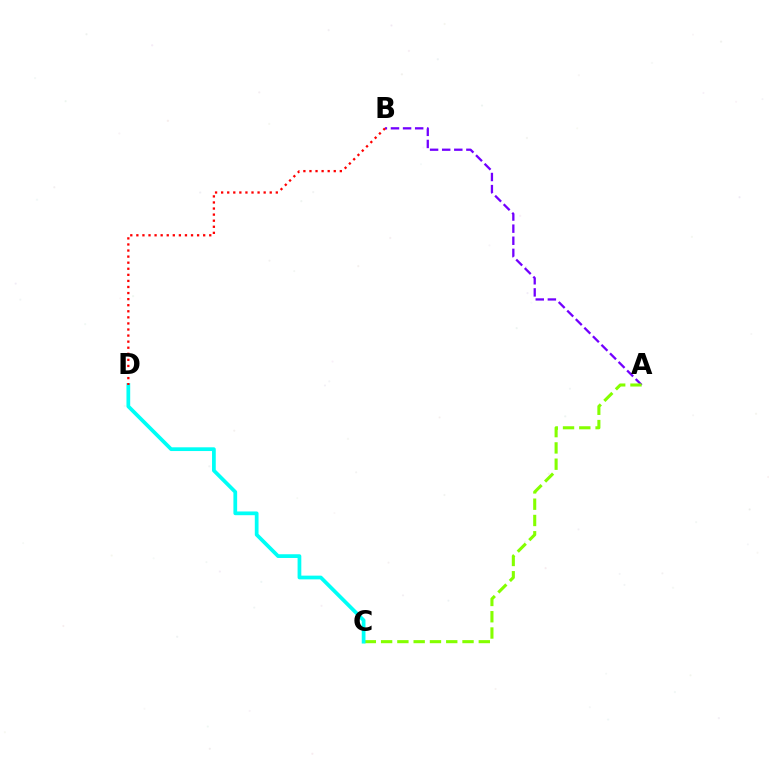{('A', 'B'): [{'color': '#7200ff', 'line_style': 'dashed', 'thickness': 1.64}], ('A', 'C'): [{'color': '#84ff00', 'line_style': 'dashed', 'thickness': 2.21}], ('C', 'D'): [{'color': '#00fff6', 'line_style': 'solid', 'thickness': 2.69}], ('B', 'D'): [{'color': '#ff0000', 'line_style': 'dotted', 'thickness': 1.65}]}